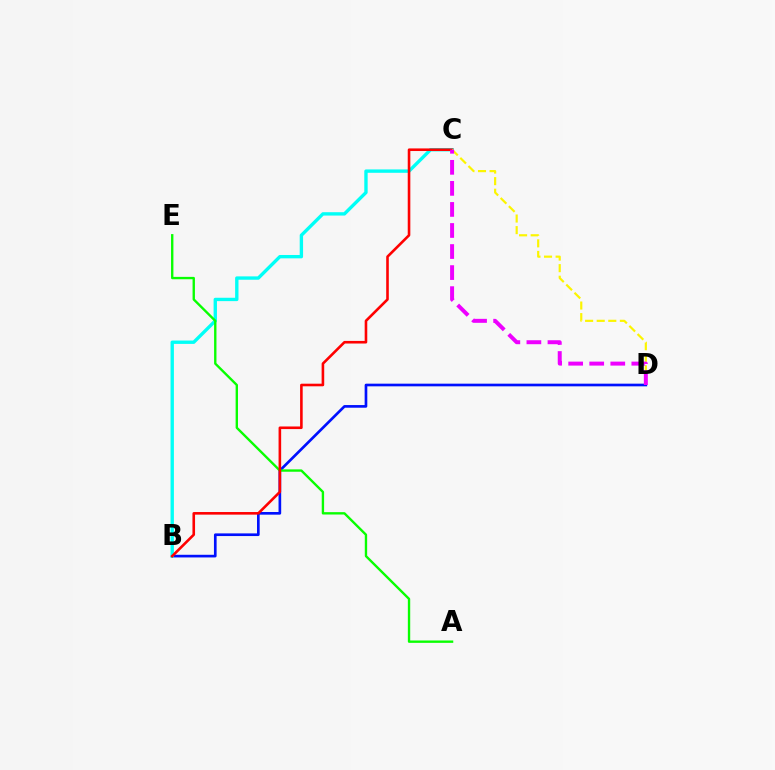{('B', 'D'): [{'color': '#0010ff', 'line_style': 'solid', 'thickness': 1.92}], ('B', 'C'): [{'color': '#00fff6', 'line_style': 'solid', 'thickness': 2.42}, {'color': '#ff0000', 'line_style': 'solid', 'thickness': 1.87}], ('A', 'E'): [{'color': '#08ff00', 'line_style': 'solid', 'thickness': 1.7}], ('C', 'D'): [{'color': '#fcf500', 'line_style': 'dashed', 'thickness': 1.57}, {'color': '#ee00ff', 'line_style': 'dashed', 'thickness': 2.86}]}